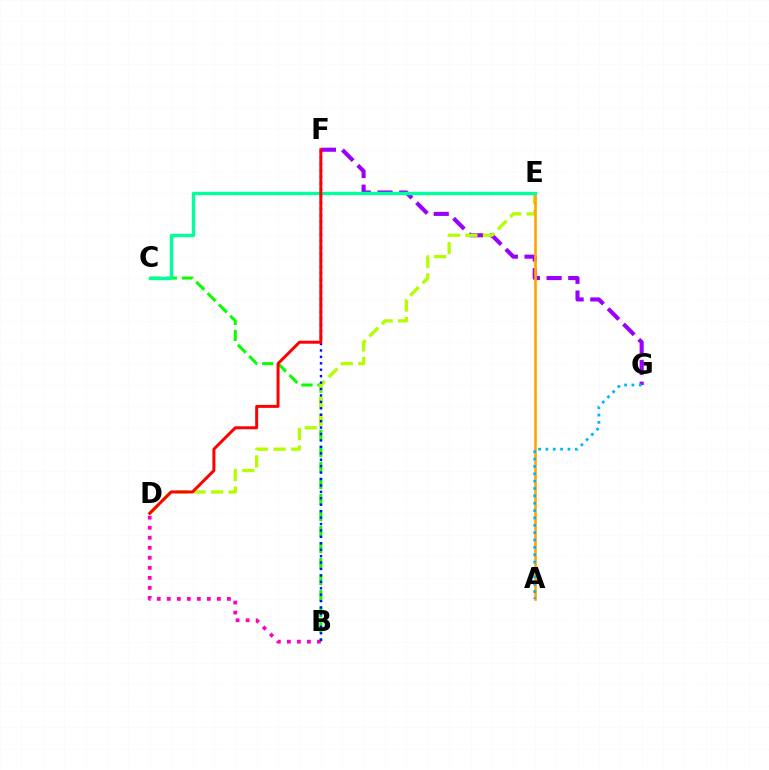{('B', 'C'): [{'color': '#08ff00', 'line_style': 'dashed', 'thickness': 2.18}], ('F', 'G'): [{'color': '#9b00ff', 'line_style': 'dashed', 'thickness': 2.95}], ('B', 'D'): [{'color': '#ff00bd', 'line_style': 'dotted', 'thickness': 2.72}], ('D', 'E'): [{'color': '#b3ff00', 'line_style': 'dashed', 'thickness': 2.38}], ('A', 'E'): [{'color': '#ffa500', 'line_style': 'solid', 'thickness': 1.91}], ('B', 'F'): [{'color': '#0010ff', 'line_style': 'dotted', 'thickness': 1.75}], ('C', 'E'): [{'color': '#00ff9d', 'line_style': 'solid', 'thickness': 2.44}], ('D', 'F'): [{'color': '#ff0000', 'line_style': 'solid', 'thickness': 2.14}], ('A', 'G'): [{'color': '#00b5ff', 'line_style': 'dotted', 'thickness': 2.0}]}